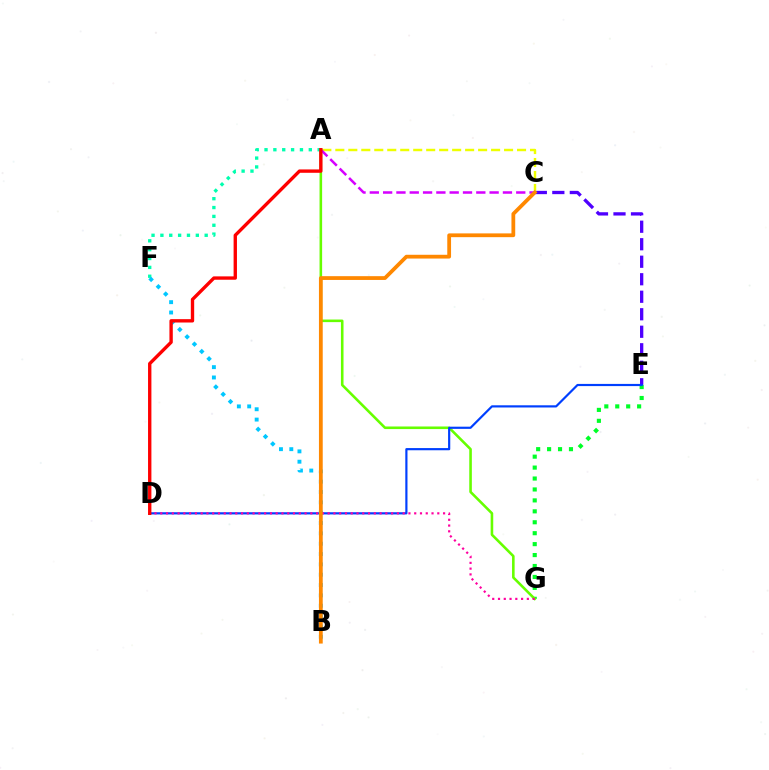{('C', 'E'): [{'color': '#4f00ff', 'line_style': 'dashed', 'thickness': 2.38}], ('E', 'G'): [{'color': '#00ff27', 'line_style': 'dotted', 'thickness': 2.97}], ('A', 'G'): [{'color': '#66ff00', 'line_style': 'solid', 'thickness': 1.86}], ('D', 'E'): [{'color': '#003fff', 'line_style': 'solid', 'thickness': 1.57}], ('A', 'F'): [{'color': '#00ffaf', 'line_style': 'dotted', 'thickness': 2.41}], ('A', 'C'): [{'color': '#eeff00', 'line_style': 'dashed', 'thickness': 1.76}, {'color': '#d600ff', 'line_style': 'dashed', 'thickness': 1.81}], ('B', 'F'): [{'color': '#00c7ff', 'line_style': 'dotted', 'thickness': 2.81}], ('D', 'G'): [{'color': '#ff00a0', 'line_style': 'dotted', 'thickness': 1.57}], ('B', 'C'): [{'color': '#ff8800', 'line_style': 'solid', 'thickness': 2.72}], ('A', 'D'): [{'color': '#ff0000', 'line_style': 'solid', 'thickness': 2.42}]}